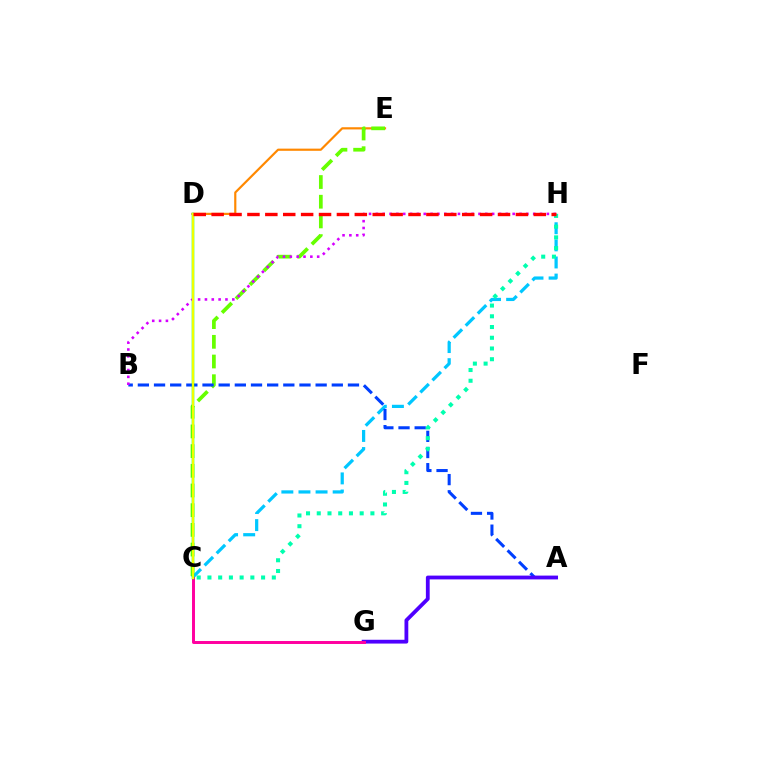{('D', 'E'): [{'color': '#ff8800', 'line_style': 'solid', 'thickness': 1.57}], ('C', 'E'): [{'color': '#66ff00', 'line_style': 'dashed', 'thickness': 2.68}], ('C', 'H'): [{'color': '#00c7ff', 'line_style': 'dashed', 'thickness': 2.32}, {'color': '#00ffaf', 'line_style': 'dotted', 'thickness': 2.92}], ('A', 'B'): [{'color': '#003fff', 'line_style': 'dashed', 'thickness': 2.2}], ('A', 'G'): [{'color': '#4f00ff', 'line_style': 'solid', 'thickness': 2.73}], ('C', 'G'): [{'color': '#ff00a0', 'line_style': 'solid', 'thickness': 2.13}], ('C', 'D'): [{'color': '#00ff27', 'line_style': 'solid', 'thickness': 1.8}, {'color': '#eeff00', 'line_style': 'solid', 'thickness': 1.52}], ('B', 'H'): [{'color': '#d600ff', 'line_style': 'dotted', 'thickness': 1.86}], ('D', 'H'): [{'color': '#ff0000', 'line_style': 'dashed', 'thickness': 2.43}]}